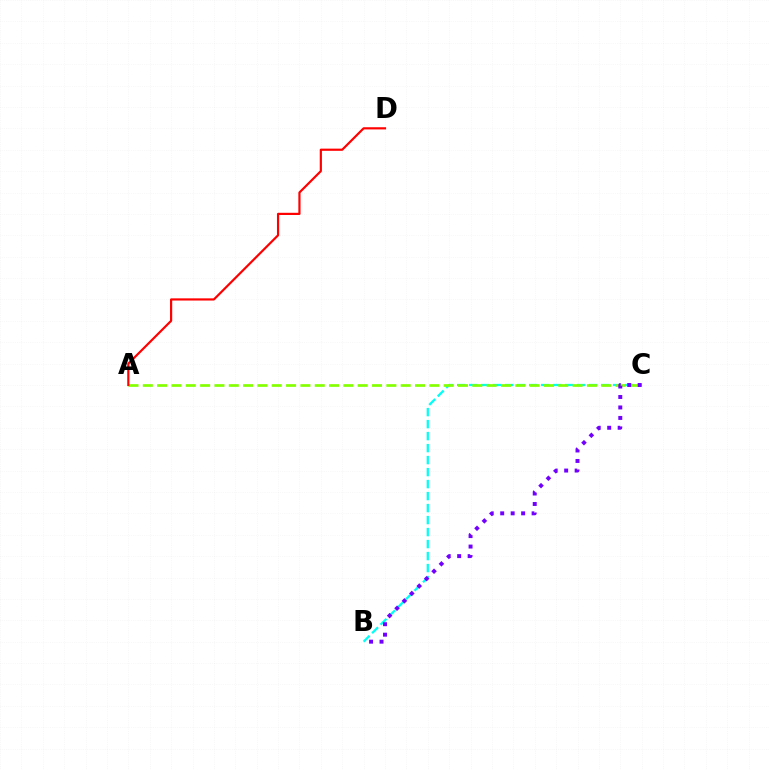{('B', 'C'): [{'color': '#00fff6', 'line_style': 'dashed', 'thickness': 1.63}, {'color': '#7200ff', 'line_style': 'dotted', 'thickness': 2.84}], ('A', 'C'): [{'color': '#84ff00', 'line_style': 'dashed', 'thickness': 1.95}], ('A', 'D'): [{'color': '#ff0000', 'line_style': 'solid', 'thickness': 1.58}]}